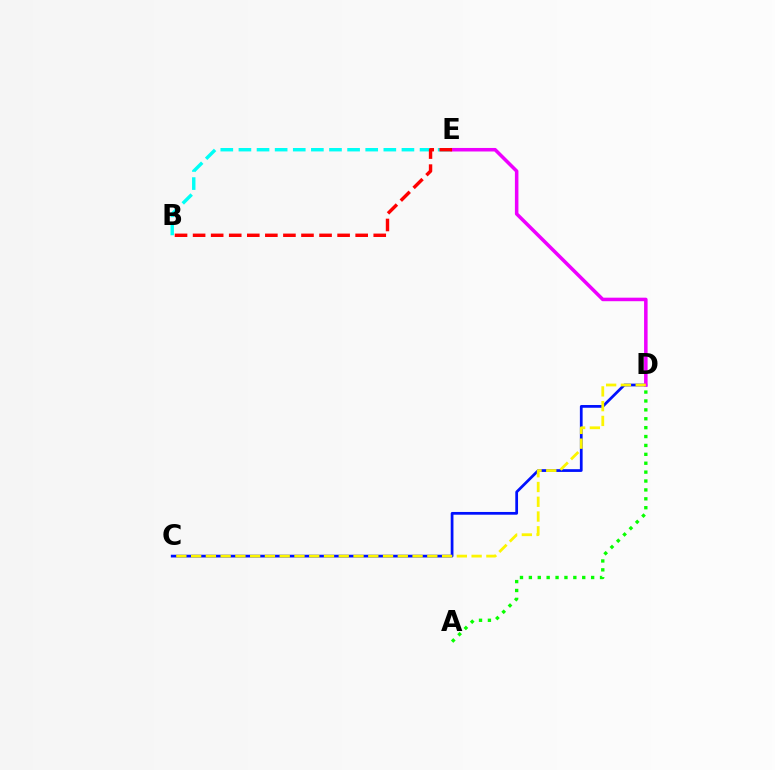{('C', 'D'): [{'color': '#0010ff', 'line_style': 'solid', 'thickness': 1.97}, {'color': '#fcf500', 'line_style': 'dashed', 'thickness': 2.01}], ('D', 'E'): [{'color': '#ee00ff', 'line_style': 'solid', 'thickness': 2.54}], ('B', 'E'): [{'color': '#00fff6', 'line_style': 'dashed', 'thickness': 2.46}, {'color': '#ff0000', 'line_style': 'dashed', 'thickness': 2.45}], ('A', 'D'): [{'color': '#08ff00', 'line_style': 'dotted', 'thickness': 2.42}]}